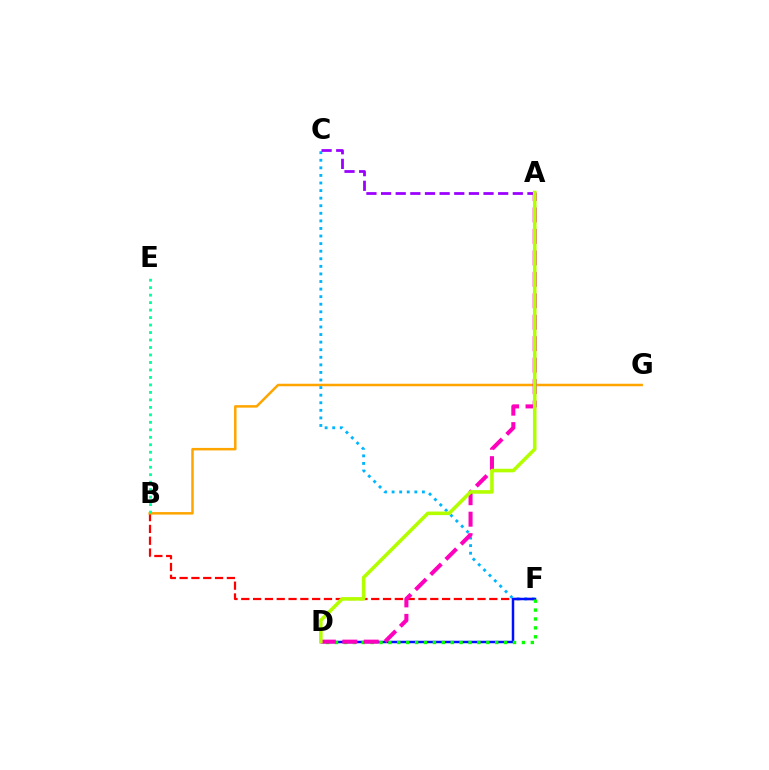{('B', 'F'): [{'color': '#ff0000', 'line_style': 'dashed', 'thickness': 1.6}], ('B', 'G'): [{'color': '#ffa500', 'line_style': 'solid', 'thickness': 1.8}], ('B', 'E'): [{'color': '#00ff9d', 'line_style': 'dotted', 'thickness': 2.03}], ('C', 'F'): [{'color': '#00b5ff', 'line_style': 'dotted', 'thickness': 2.06}], ('D', 'F'): [{'color': '#0010ff', 'line_style': 'solid', 'thickness': 1.79}, {'color': '#08ff00', 'line_style': 'dotted', 'thickness': 2.42}], ('A', 'D'): [{'color': '#ff00bd', 'line_style': 'dashed', 'thickness': 2.92}, {'color': '#b3ff00', 'line_style': 'solid', 'thickness': 2.57}], ('A', 'C'): [{'color': '#9b00ff', 'line_style': 'dashed', 'thickness': 1.99}]}